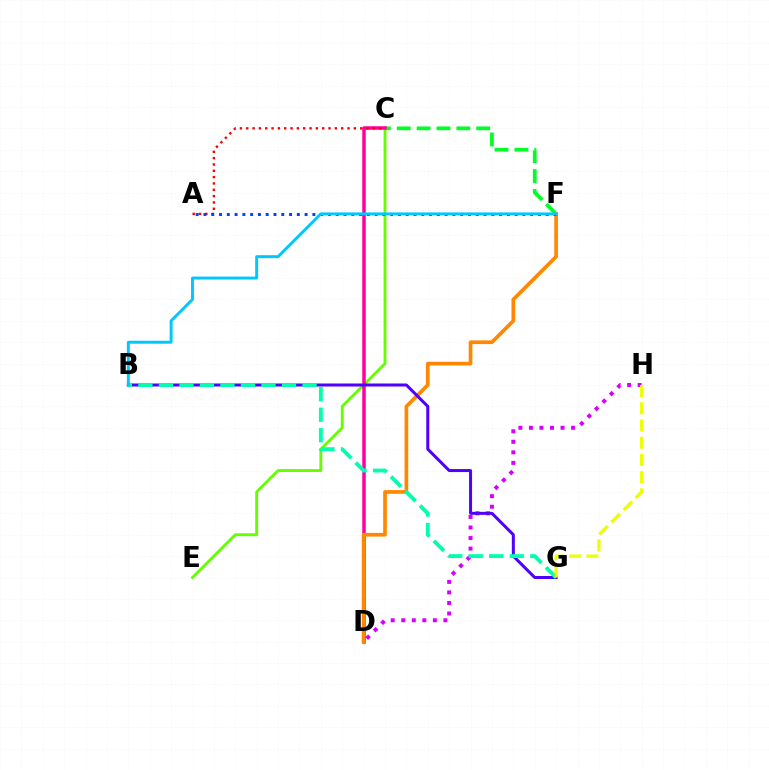{('C', 'F'): [{'color': '#00ff27', 'line_style': 'dashed', 'thickness': 2.7}], ('C', 'E'): [{'color': '#66ff00', 'line_style': 'solid', 'thickness': 2.08}], ('C', 'D'): [{'color': '#ff00a0', 'line_style': 'solid', 'thickness': 2.53}], ('D', 'F'): [{'color': '#ff8800', 'line_style': 'solid', 'thickness': 2.65}], ('A', 'C'): [{'color': '#ff0000', 'line_style': 'dotted', 'thickness': 1.72}], ('A', 'F'): [{'color': '#003fff', 'line_style': 'dotted', 'thickness': 2.11}], ('D', 'H'): [{'color': '#d600ff', 'line_style': 'dotted', 'thickness': 2.86}], ('B', 'G'): [{'color': '#4f00ff', 'line_style': 'solid', 'thickness': 2.17}, {'color': '#00ffaf', 'line_style': 'dashed', 'thickness': 2.79}], ('G', 'H'): [{'color': '#eeff00', 'line_style': 'dashed', 'thickness': 2.34}], ('B', 'F'): [{'color': '#00c7ff', 'line_style': 'solid', 'thickness': 2.13}]}